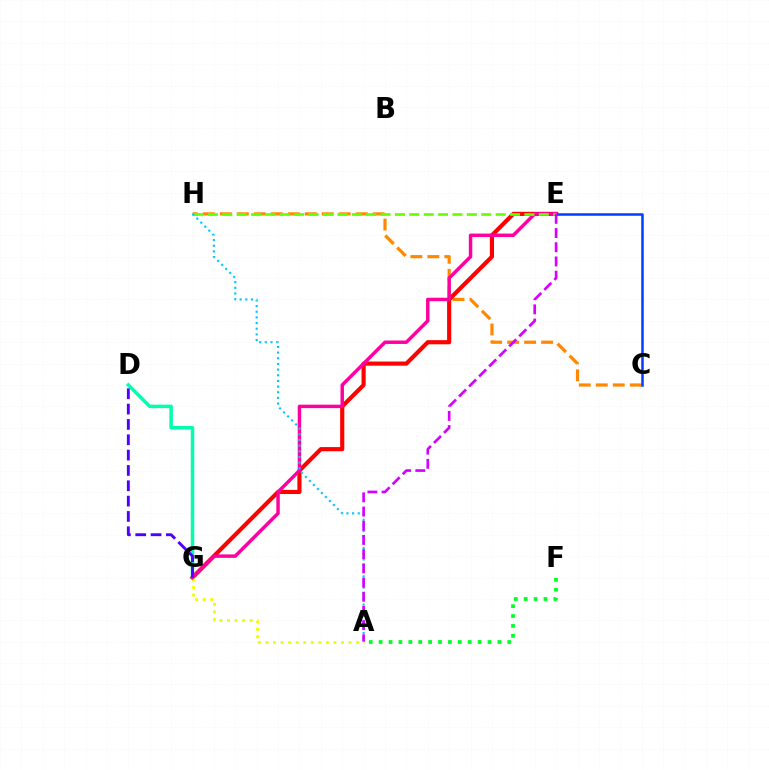{('C', 'H'): [{'color': '#ff8800', 'line_style': 'dashed', 'thickness': 2.31}], ('E', 'G'): [{'color': '#ff0000', 'line_style': 'solid', 'thickness': 2.99}, {'color': '#ff00a0', 'line_style': 'solid', 'thickness': 2.49}], ('A', 'F'): [{'color': '#00ff27', 'line_style': 'dotted', 'thickness': 2.69}], ('D', 'G'): [{'color': '#00ffaf', 'line_style': 'solid', 'thickness': 2.53}, {'color': '#4f00ff', 'line_style': 'dashed', 'thickness': 2.08}], ('A', 'G'): [{'color': '#eeff00', 'line_style': 'dotted', 'thickness': 2.05}], ('C', 'E'): [{'color': '#003fff', 'line_style': 'solid', 'thickness': 1.82}], ('E', 'H'): [{'color': '#66ff00', 'line_style': 'dashed', 'thickness': 1.95}], ('A', 'H'): [{'color': '#00c7ff', 'line_style': 'dotted', 'thickness': 1.54}], ('A', 'E'): [{'color': '#d600ff', 'line_style': 'dashed', 'thickness': 1.93}]}